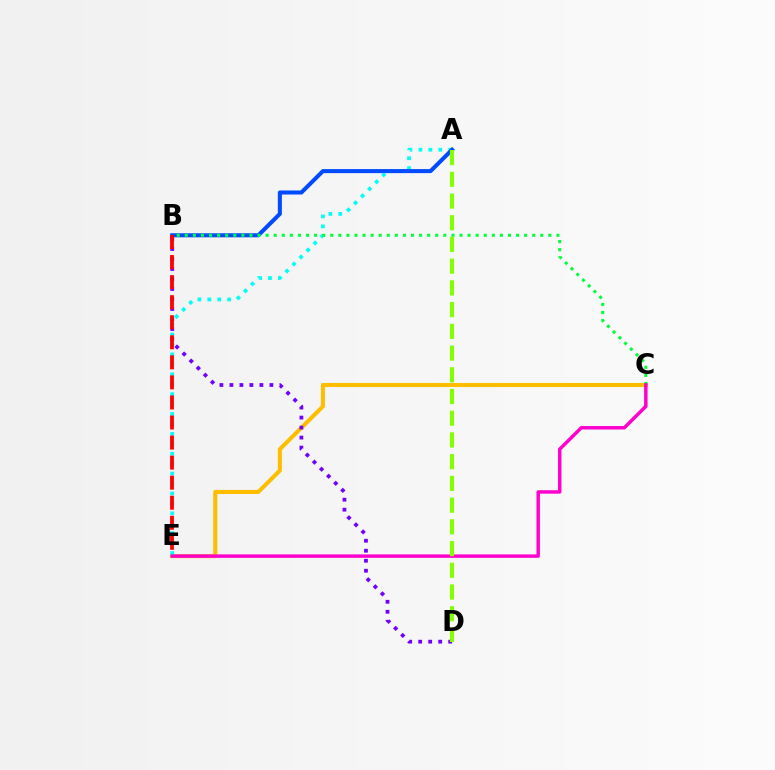{('C', 'E'): [{'color': '#ffbd00', 'line_style': 'solid', 'thickness': 2.92}, {'color': '#ff00cf', 'line_style': 'solid', 'thickness': 2.49}], ('A', 'E'): [{'color': '#00fff6', 'line_style': 'dotted', 'thickness': 2.7}], ('B', 'D'): [{'color': '#7200ff', 'line_style': 'dotted', 'thickness': 2.72}], ('A', 'B'): [{'color': '#004bff', 'line_style': 'solid', 'thickness': 2.92}], ('B', 'C'): [{'color': '#00ff39', 'line_style': 'dotted', 'thickness': 2.19}], ('B', 'E'): [{'color': '#ff0000', 'line_style': 'dashed', 'thickness': 2.72}], ('A', 'D'): [{'color': '#84ff00', 'line_style': 'dashed', 'thickness': 2.95}]}